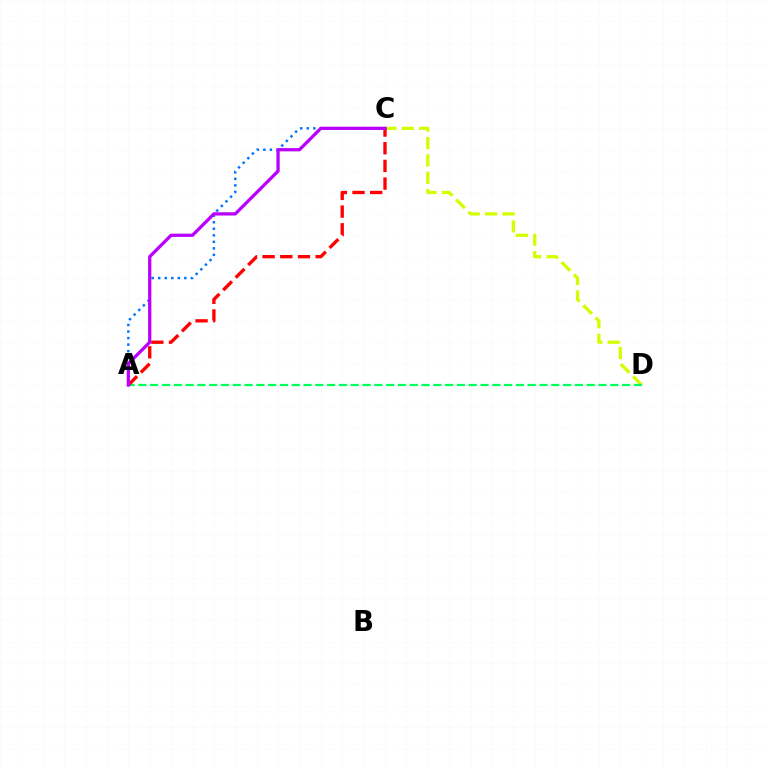{('C', 'D'): [{'color': '#d1ff00', 'line_style': 'dashed', 'thickness': 2.36}], ('A', 'C'): [{'color': '#0074ff', 'line_style': 'dotted', 'thickness': 1.77}, {'color': '#ff0000', 'line_style': 'dashed', 'thickness': 2.4}, {'color': '#b900ff', 'line_style': 'solid', 'thickness': 2.35}], ('A', 'D'): [{'color': '#00ff5c', 'line_style': 'dashed', 'thickness': 1.6}]}